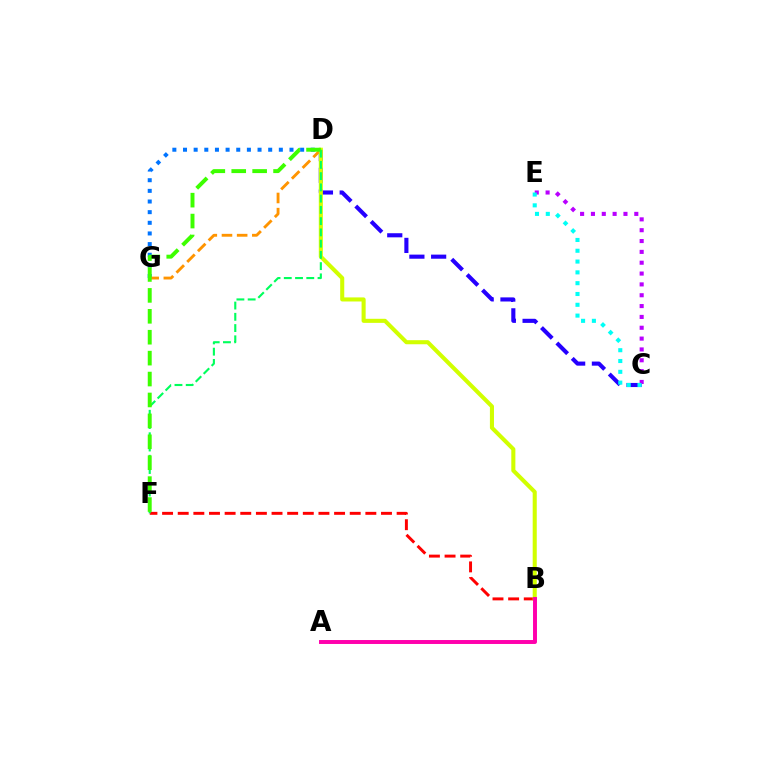{('D', 'G'): [{'color': '#0074ff', 'line_style': 'dotted', 'thickness': 2.89}, {'color': '#ff9400', 'line_style': 'dashed', 'thickness': 2.06}], ('C', 'D'): [{'color': '#2500ff', 'line_style': 'dashed', 'thickness': 2.96}], ('C', 'E'): [{'color': '#b900ff', 'line_style': 'dotted', 'thickness': 2.95}, {'color': '#00fff6', 'line_style': 'dotted', 'thickness': 2.94}], ('B', 'F'): [{'color': '#ff0000', 'line_style': 'dashed', 'thickness': 2.12}], ('B', 'D'): [{'color': '#d1ff00', 'line_style': 'solid', 'thickness': 2.93}], ('D', 'F'): [{'color': '#00ff5c', 'line_style': 'dashed', 'thickness': 1.53}, {'color': '#3dff00', 'line_style': 'dashed', 'thickness': 2.84}], ('A', 'B'): [{'color': '#ff00ac', 'line_style': 'solid', 'thickness': 2.84}]}